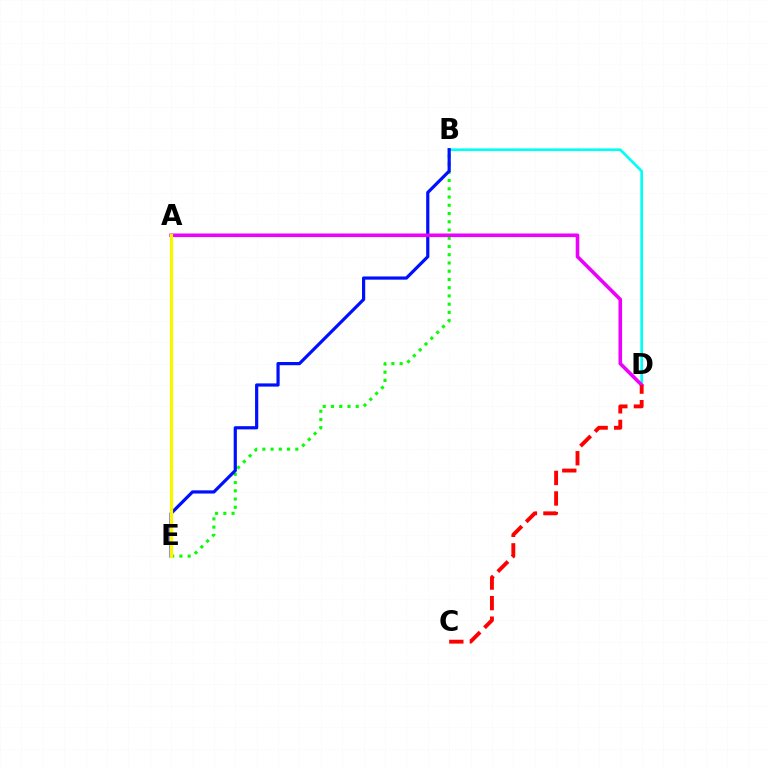{('B', 'D'): [{'color': '#00fff6', 'line_style': 'solid', 'thickness': 1.92}], ('B', 'E'): [{'color': '#08ff00', 'line_style': 'dotted', 'thickness': 2.24}, {'color': '#0010ff', 'line_style': 'solid', 'thickness': 2.3}], ('A', 'D'): [{'color': '#ee00ff', 'line_style': 'solid', 'thickness': 2.59}], ('C', 'D'): [{'color': '#ff0000', 'line_style': 'dashed', 'thickness': 2.79}], ('A', 'E'): [{'color': '#fcf500', 'line_style': 'solid', 'thickness': 2.33}]}